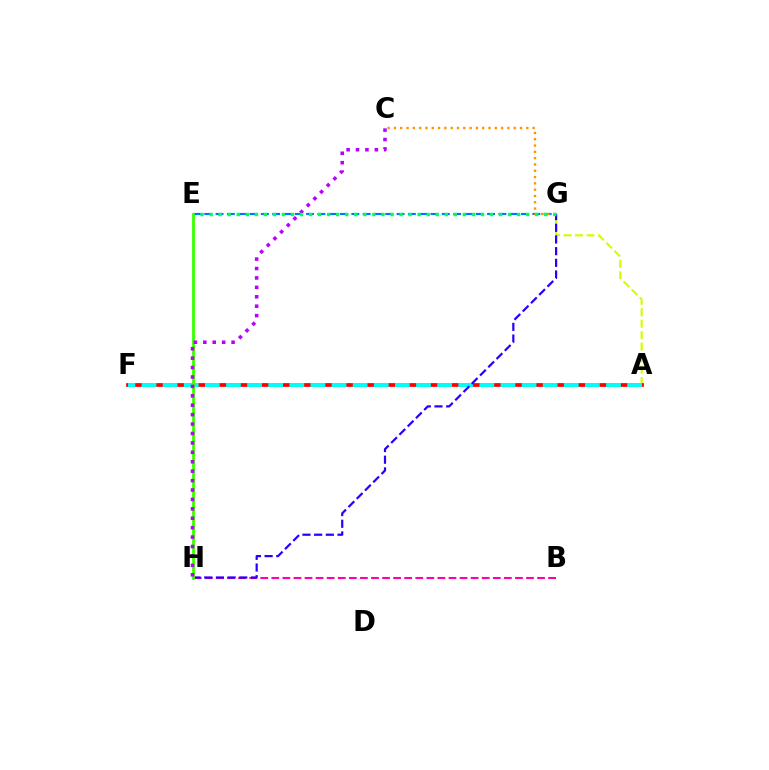{('E', 'G'): [{'color': '#0074ff', 'line_style': 'dashed', 'thickness': 1.54}, {'color': '#00ff5c', 'line_style': 'dotted', 'thickness': 2.46}], ('A', 'G'): [{'color': '#d1ff00', 'line_style': 'dashed', 'thickness': 1.56}], ('A', 'F'): [{'color': '#ff0000', 'line_style': 'solid', 'thickness': 2.71}, {'color': '#00fff6', 'line_style': 'dashed', 'thickness': 2.87}], ('B', 'H'): [{'color': '#ff00ac', 'line_style': 'dashed', 'thickness': 1.5}], ('C', 'G'): [{'color': '#ff9400', 'line_style': 'dotted', 'thickness': 1.71}], ('G', 'H'): [{'color': '#2500ff', 'line_style': 'dashed', 'thickness': 1.59}], ('E', 'H'): [{'color': '#3dff00', 'line_style': 'solid', 'thickness': 2.04}], ('C', 'H'): [{'color': '#b900ff', 'line_style': 'dotted', 'thickness': 2.56}]}